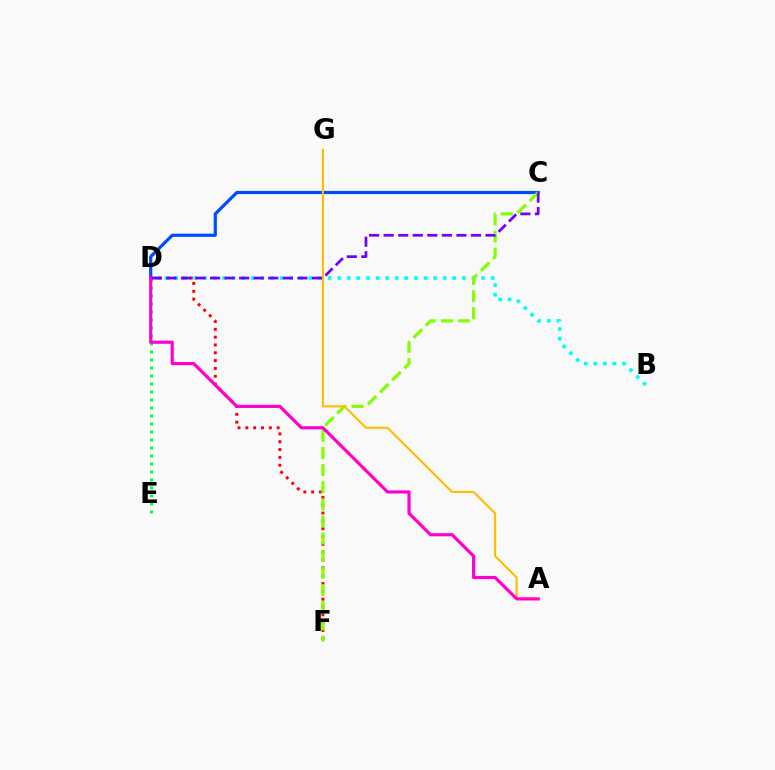{('C', 'D'): [{'color': '#004bff', 'line_style': 'solid', 'thickness': 2.3}, {'color': '#7200ff', 'line_style': 'dashed', 'thickness': 1.98}], ('D', 'E'): [{'color': '#00ff39', 'line_style': 'dotted', 'thickness': 2.17}], ('D', 'F'): [{'color': '#ff0000', 'line_style': 'dotted', 'thickness': 2.13}], ('B', 'D'): [{'color': '#00fff6', 'line_style': 'dotted', 'thickness': 2.61}], ('C', 'F'): [{'color': '#84ff00', 'line_style': 'dashed', 'thickness': 2.33}], ('A', 'G'): [{'color': '#ffbd00', 'line_style': 'solid', 'thickness': 1.53}], ('A', 'D'): [{'color': '#ff00cf', 'line_style': 'solid', 'thickness': 2.28}]}